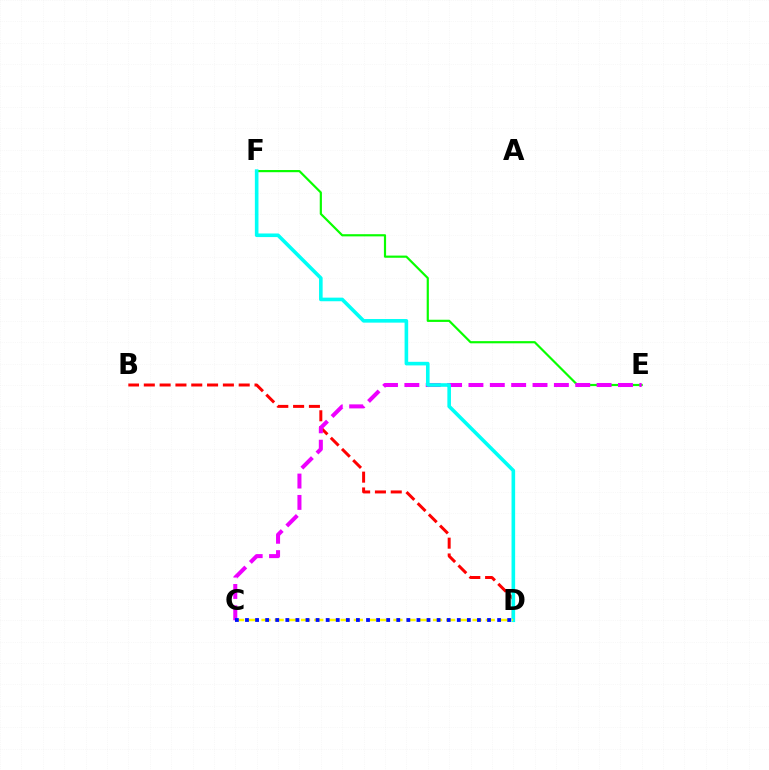{('E', 'F'): [{'color': '#08ff00', 'line_style': 'solid', 'thickness': 1.57}], ('B', 'D'): [{'color': '#ff0000', 'line_style': 'dashed', 'thickness': 2.15}], ('C', 'E'): [{'color': '#ee00ff', 'line_style': 'dashed', 'thickness': 2.9}], ('D', 'F'): [{'color': '#00fff6', 'line_style': 'solid', 'thickness': 2.6}], ('C', 'D'): [{'color': '#fcf500', 'line_style': 'dashed', 'thickness': 1.79}, {'color': '#0010ff', 'line_style': 'dotted', 'thickness': 2.74}]}